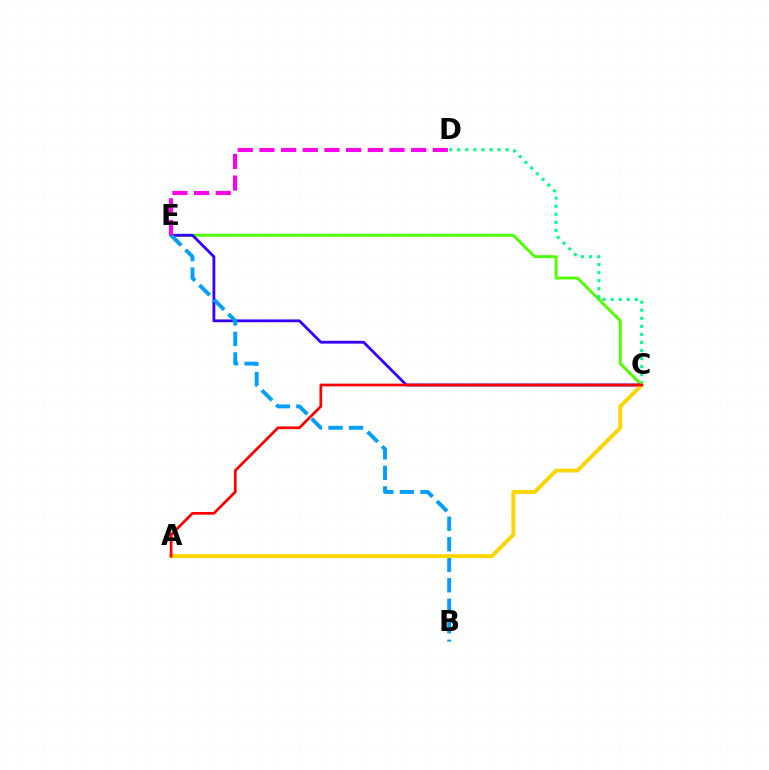{('C', 'E'): [{'color': '#4fff00', 'line_style': 'solid', 'thickness': 2.09}, {'color': '#3700ff', 'line_style': 'solid', 'thickness': 2.02}], ('B', 'E'): [{'color': '#009eff', 'line_style': 'dashed', 'thickness': 2.79}], ('C', 'D'): [{'color': '#00ff86', 'line_style': 'dotted', 'thickness': 2.19}], ('D', 'E'): [{'color': '#ff00ed', 'line_style': 'dashed', 'thickness': 2.94}], ('A', 'C'): [{'color': '#ffd500', 'line_style': 'solid', 'thickness': 2.79}, {'color': '#ff0000', 'line_style': 'solid', 'thickness': 1.96}]}